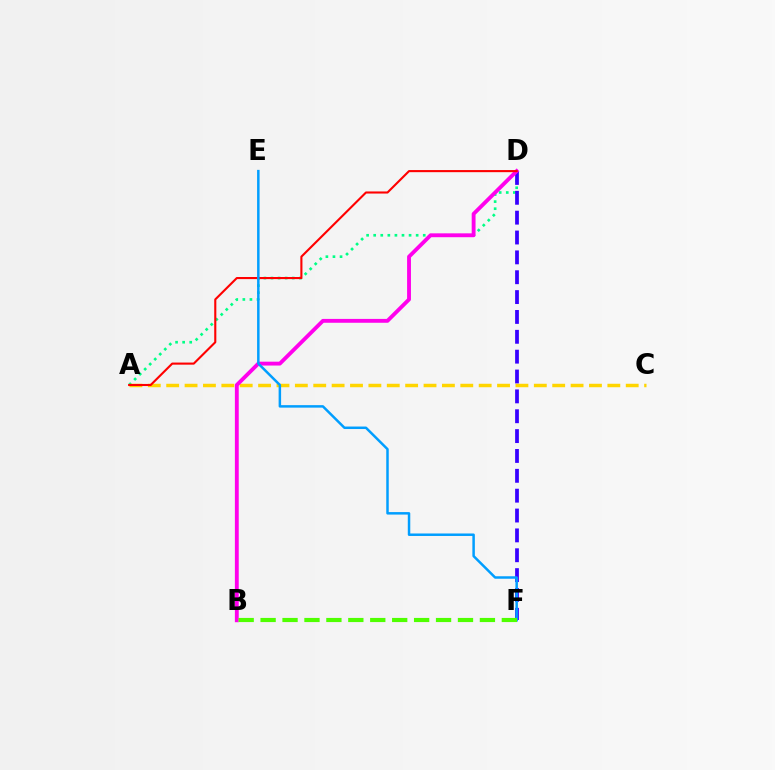{('A', 'D'): [{'color': '#00ff86', 'line_style': 'dotted', 'thickness': 1.92}, {'color': '#ff0000', 'line_style': 'solid', 'thickness': 1.52}], ('D', 'F'): [{'color': '#3700ff', 'line_style': 'dashed', 'thickness': 2.7}], ('A', 'C'): [{'color': '#ffd500', 'line_style': 'dashed', 'thickness': 2.5}], ('B', 'D'): [{'color': '#ff00ed', 'line_style': 'solid', 'thickness': 2.78}], ('E', 'F'): [{'color': '#009eff', 'line_style': 'solid', 'thickness': 1.79}], ('B', 'F'): [{'color': '#4fff00', 'line_style': 'dashed', 'thickness': 2.98}]}